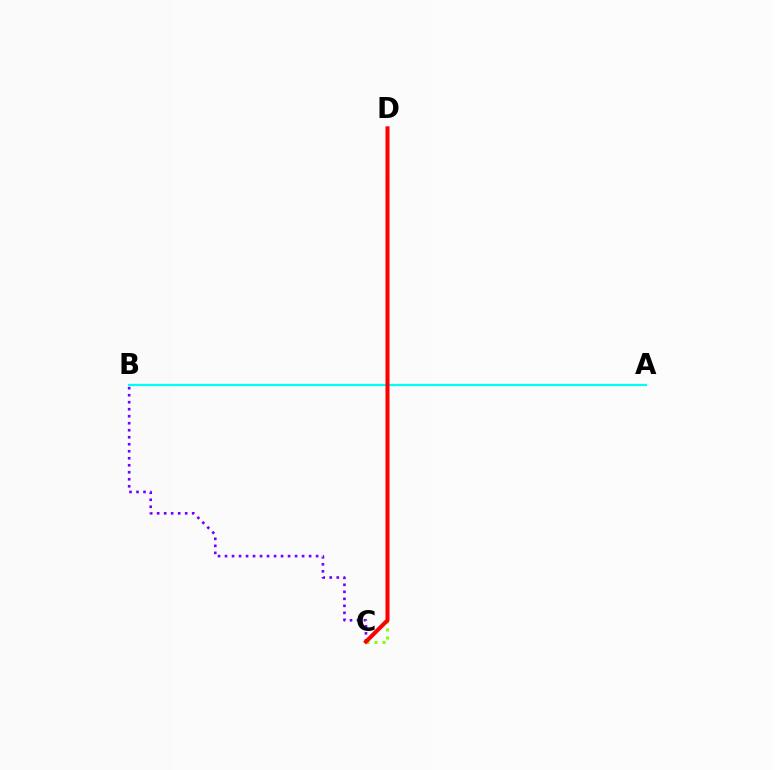{('A', 'B'): [{'color': '#00fff6', 'line_style': 'solid', 'thickness': 1.62}], ('C', 'D'): [{'color': '#84ff00', 'line_style': 'dotted', 'thickness': 2.18}, {'color': '#ff0000', 'line_style': 'solid', 'thickness': 2.91}], ('B', 'C'): [{'color': '#7200ff', 'line_style': 'dotted', 'thickness': 1.9}]}